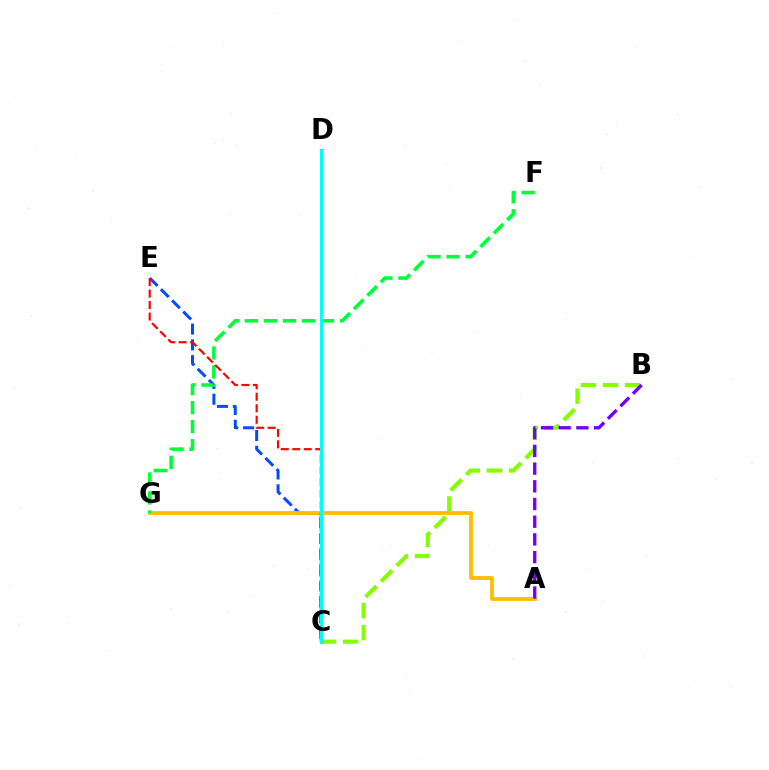{('C', 'E'): [{'color': '#004bff', 'line_style': 'dashed', 'thickness': 2.15}, {'color': '#ff0000', 'line_style': 'dashed', 'thickness': 1.56}], ('B', 'C'): [{'color': '#84ff00', 'line_style': 'dashed', 'thickness': 3.0}], ('C', 'D'): [{'color': '#ff00cf', 'line_style': 'solid', 'thickness': 1.89}, {'color': '#00fff6', 'line_style': 'solid', 'thickness': 2.2}], ('A', 'G'): [{'color': '#ffbd00', 'line_style': 'solid', 'thickness': 2.72}], ('F', 'G'): [{'color': '#00ff39', 'line_style': 'dashed', 'thickness': 2.58}], ('A', 'B'): [{'color': '#7200ff', 'line_style': 'dashed', 'thickness': 2.4}]}